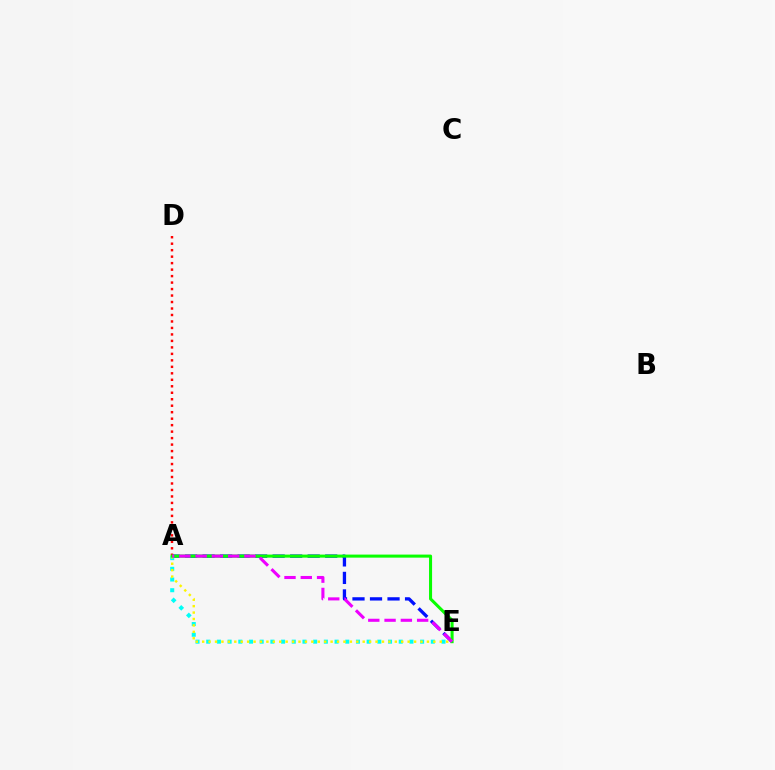{('A', 'E'): [{'color': '#0010ff', 'line_style': 'dashed', 'thickness': 2.38}, {'color': '#00fff6', 'line_style': 'dotted', 'thickness': 2.91}, {'color': '#fcf500', 'line_style': 'dotted', 'thickness': 1.74}, {'color': '#08ff00', 'line_style': 'solid', 'thickness': 2.2}, {'color': '#ee00ff', 'line_style': 'dashed', 'thickness': 2.21}], ('A', 'D'): [{'color': '#ff0000', 'line_style': 'dotted', 'thickness': 1.76}]}